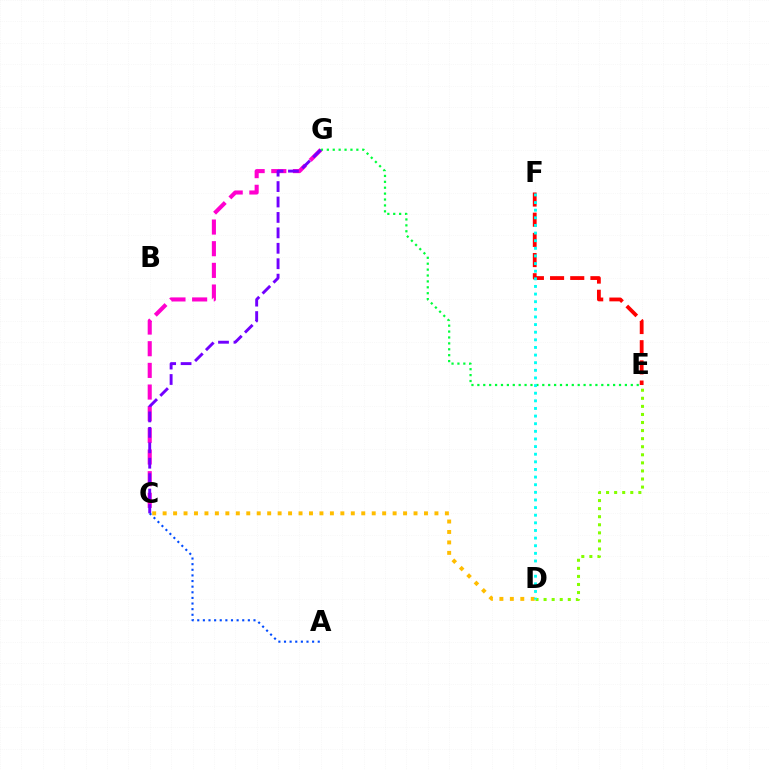{('C', 'G'): [{'color': '#ff00cf', 'line_style': 'dashed', 'thickness': 2.94}, {'color': '#7200ff', 'line_style': 'dashed', 'thickness': 2.1}], ('C', 'D'): [{'color': '#ffbd00', 'line_style': 'dotted', 'thickness': 2.84}], ('E', 'G'): [{'color': '#00ff39', 'line_style': 'dotted', 'thickness': 1.6}], ('D', 'E'): [{'color': '#84ff00', 'line_style': 'dotted', 'thickness': 2.19}], ('E', 'F'): [{'color': '#ff0000', 'line_style': 'dashed', 'thickness': 2.74}], ('D', 'F'): [{'color': '#00fff6', 'line_style': 'dotted', 'thickness': 2.07}], ('A', 'C'): [{'color': '#004bff', 'line_style': 'dotted', 'thickness': 1.53}]}